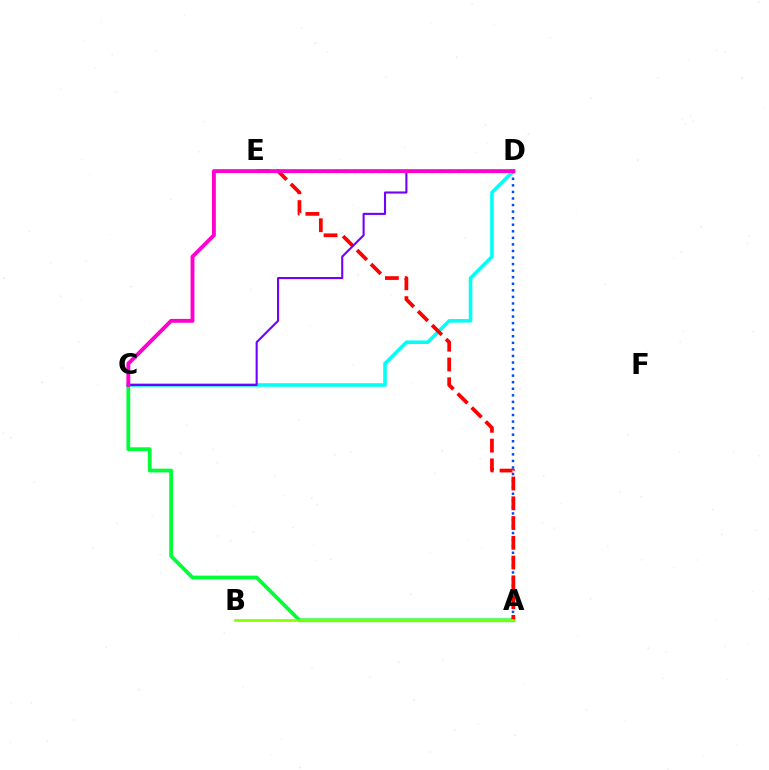{('A', 'C'): [{'color': '#00ff39', 'line_style': 'solid', 'thickness': 2.72}], ('C', 'D'): [{'color': '#00fff6', 'line_style': 'solid', 'thickness': 2.57}, {'color': '#7200ff', 'line_style': 'solid', 'thickness': 1.52}, {'color': '#ff00cf', 'line_style': 'solid', 'thickness': 2.79}], ('D', 'E'): [{'color': '#ffbd00', 'line_style': 'dotted', 'thickness': 2.36}], ('A', 'D'): [{'color': '#004bff', 'line_style': 'dotted', 'thickness': 1.78}], ('A', 'E'): [{'color': '#ff0000', 'line_style': 'dashed', 'thickness': 2.69}], ('A', 'B'): [{'color': '#84ff00', 'line_style': 'solid', 'thickness': 1.91}]}